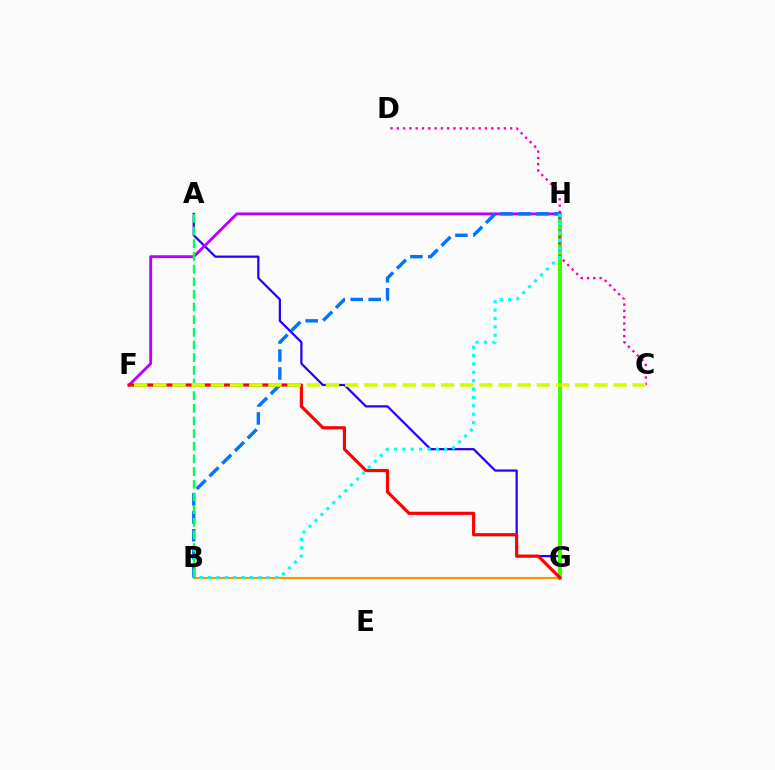{('A', 'G'): [{'color': '#2500ff', 'line_style': 'solid', 'thickness': 1.61}], ('B', 'G'): [{'color': '#ff9400', 'line_style': 'solid', 'thickness': 1.52}], ('G', 'H'): [{'color': '#3dff00', 'line_style': 'solid', 'thickness': 2.96}], ('C', 'D'): [{'color': '#ff00ac', 'line_style': 'dotted', 'thickness': 1.71}], ('F', 'H'): [{'color': '#b900ff', 'line_style': 'solid', 'thickness': 2.06}], ('B', 'H'): [{'color': '#0074ff', 'line_style': 'dashed', 'thickness': 2.44}, {'color': '#00fff6', 'line_style': 'dotted', 'thickness': 2.28}], ('F', 'G'): [{'color': '#ff0000', 'line_style': 'solid', 'thickness': 2.28}], ('A', 'B'): [{'color': '#00ff5c', 'line_style': 'dashed', 'thickness': 1.72}], ('C', 'F'): [{'color': '#d1ff00', 'line_style': 'dashed', 'thickness': 2.61}]}